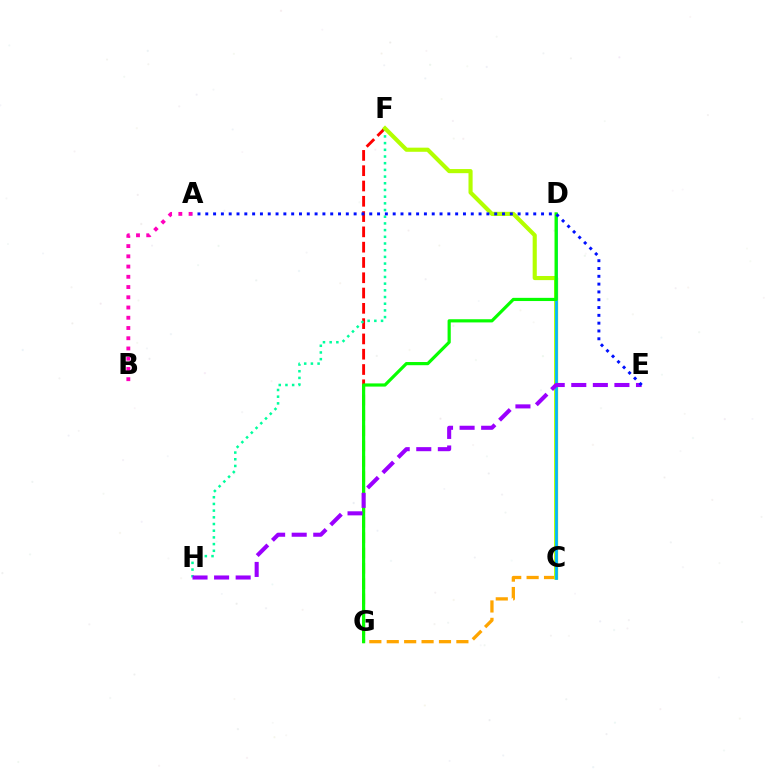{('F', 'G'): [{'color': '#ff0000', 'line_style': 'dashed', 'thickness': 2.08}], ('C', 'G'): [{'color': '#ffa500', 'line_style': 'dashed', 'thickness': 2.37}], ('F', 'H'): [{'color': '#00ff9d', 'line_style': 'dotted', 'thickness': 1.82}], ('C', 'F'): [{'color': '#b3ff00', 'line_style': 'solid', 'thickness': 2.97}], ('C', 'D'): [{'color': '#00b5ff', 'line_style': 'solid', 'thickness': 1.98}], ('D', 'G'): [{'color': '#08ff00', 'line_style': 'solid', 'thickness': 2.29}], ('A', 'B'): [{'color': '#ff00bd', 'line_style': 'dotted', 'thickness': 2.78}], ('E', 'H'): [{'color': '#9b00ff', 'line_style': 'dashed', 'thickness': 2.93}], ('A', 'E'): [{'color': '#0010ff', 'line_style': 'dotted', 'thickness': 2.12}]}